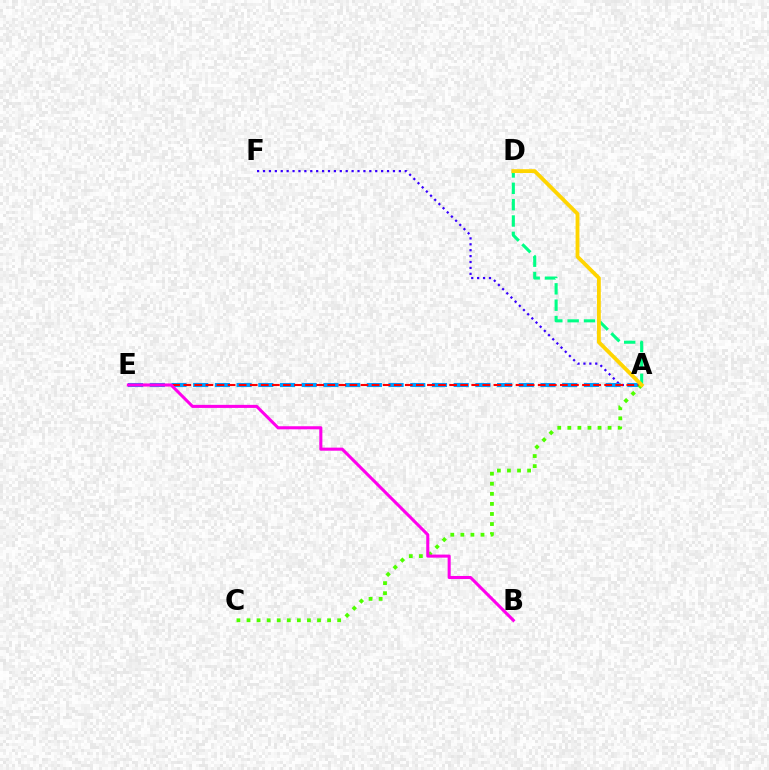{('A', 'F'): [{'color': '#3700ff', 'line_style': 'dotted', 'thickness': 1.6}], ('A', 'E'): [{'color': '#009eff', 'line_style': 'dashed', 'thickness': 2.95}, {'color': '#ff0000', 'line_style': 'dashed', 'thickness': 1.5}], ('A', 'C'): [{'color': '#4fff00', 'line_style': 'dotted', 'thickness': 2.74}], ('B', 'E'): [{'color': '#ff00ed', 'line_style': 'solid', 'thickness': 2.2}], ('A', 'D'): [{'color': '#00ff86', 'line_style': 'dashed', 'thickness': 2.22}, {'color': '#ffd500', 'line_style': 'solid', 'thickness': 2.75}]}